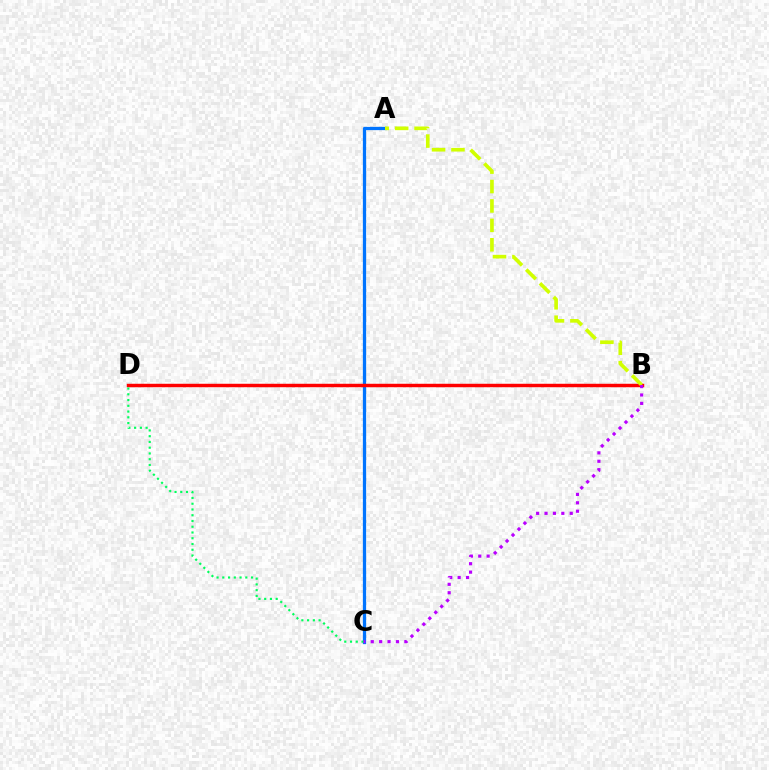{('A', 'C'): [{'color': '#0074ff', 'line_style': 'solid', 'thickness': 2.35}], ('B', 'D'): [{'color': '#ff0000', 'line_style': 'solid', 'thickness': 2.49}], ('A', 'B'): [{'color': '#d1ff00', 'line_style': 'dashed', 'thickness': 2.64}], ('C', 'D'): [{'color': '#00ff5c', 'line_style': 'dotted', 'thickness': 1.56}], ('B', 'C'): [{'color': '#b900ff', 'line_style': 'dotted', 'thickness': 2.28}]}